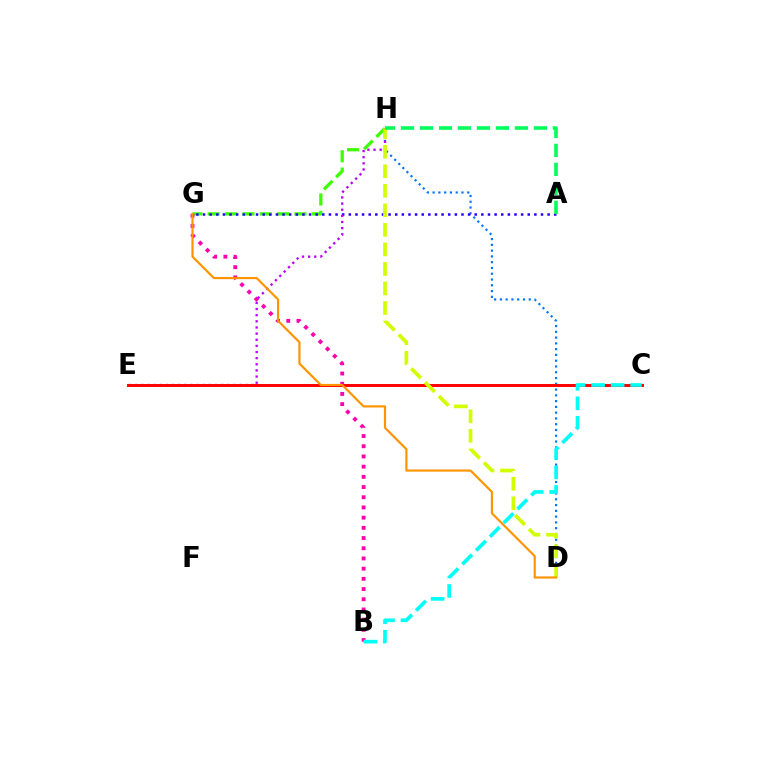{('D', 'H'): [{'color': '#0074ff', 'line_style': 'dotted', 'thickness': 1.57}, {'color': '#d1ff00', 'line_style': 'dashed', 'thickness': 2.65}], ('G', 'H'): [{'color': '#3dff00', 'line_style': 'dashed', 'thickness': 2.36}], ('B', 'G'): [{'color': '#ff00ac', 'line_style': 'dotted', 'thickness': 2.77}], ('A', 'G'): [{'color': '#2500ff', 'line_style': 'dotted', 'thickness': 1.8}], ('E', 'H'): [{'color': '#b900ff', 'line_style': 'dotted', 'thickness': 1.67}], ('C', 'E'): [{'color': '#ff0000', 'line_style': 'solid', 'thickness': 2.13}], ('D', 'G'): [{'color': '#ff9400', 'line_style': 'solid', 'thickness': 1.57}], ('B', 'C'): [{'color': '#00fff6', 'line_style': 'dashed', 'thickness': 2.65}], ('A', 'H'): [{'color': '#00ff5c', 'line_style': 'dashed', 'thickness': 2.58}]}